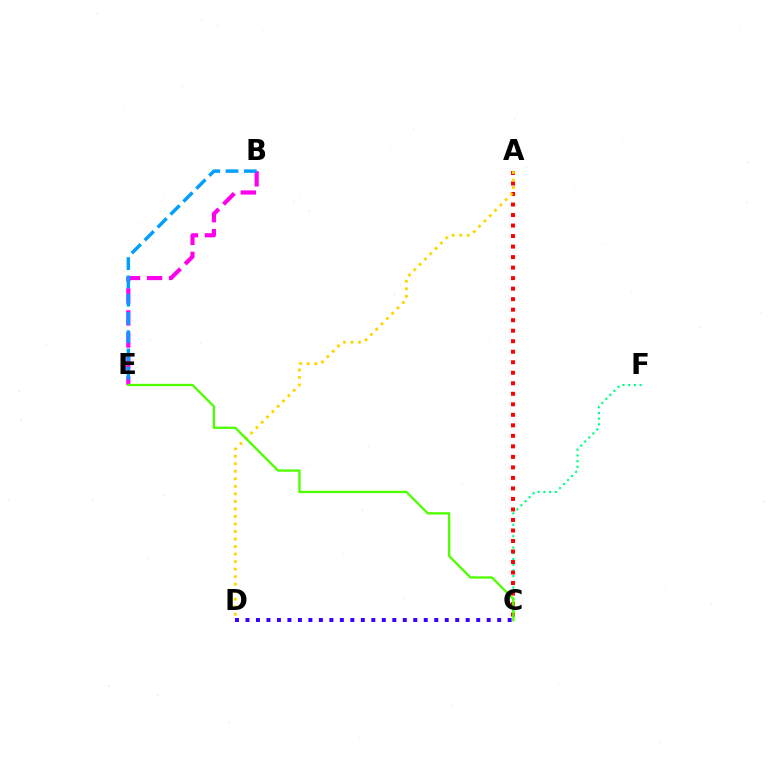{('C', 'F'): [{'color': '#00ff86', 'line_style': 'dotted', 'thickness': 1.55}], ('B', 'E'): [{'color': '#ff00ed', 'line_style': 'dashed', 'thickness': 2.99}, {'color': '#009eff', 'line_style': 'dashed', 'thickness': 2.48}], ('A', 'C'): [{'color': '#ff0000', 'line_style': 'dotted', 'thickness': 2.86}], ('A', 'D'): [{'color': '#ffd500', 'line_style': 'dotted', 'thickness': 2.04}], ('C', 'D'): [{'color': '#3700ff', 'line_style': 'dotted', 'thickness': 2.85}], ('C', 'E'): [{'color': '#4fff00', 'line_style': 'solid', 'thickness': 1.66}]}